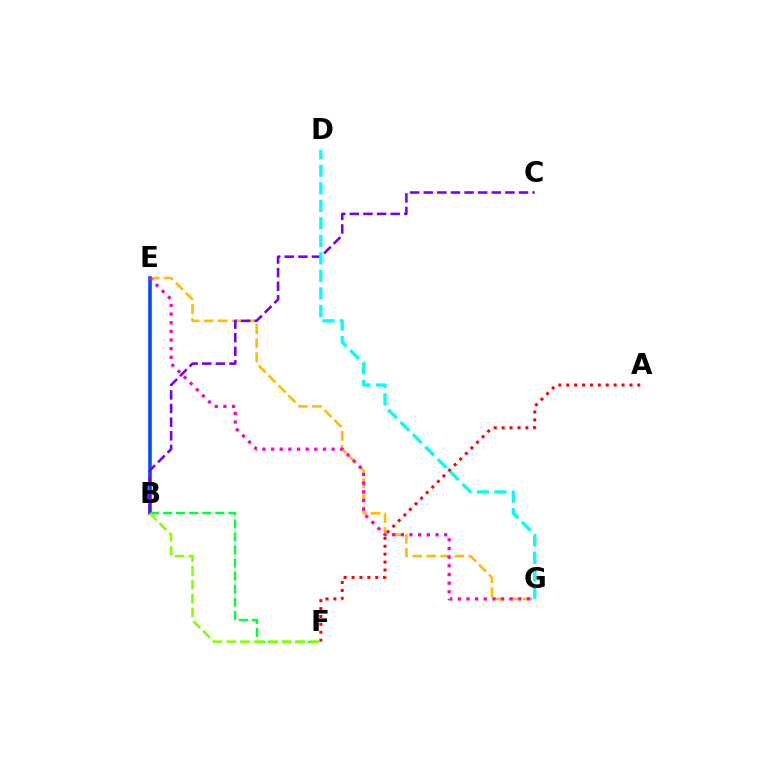{('E', 'G'): [{'color': '#ffbd00', 'line_style': 'dashed', 'thickness': 1.91}, {'color': '#ff00cf', 'line_style': 'dotted', 'thickness': 2.35}], ('B', 'E'): [{'color': '#004bff', 'line_style': 'solid', 'thickness': 2.61}], ('B', 'F'): [{'color': '#00ff39', 'line_style': 'dashed', 'thickness': 1.77}, {'color': '#84ff00', 'line_style': 'dashed', 'thickness': 1.88}], ('A', 'F'): [{'color': '#ff0000', 'line_style': 'dotted', 'thickness': 2.15}], ('B', 'C'): [{'color': '#7200ff', 'line_style': 'dashed', 'thickness': 1.85}], ('D', 'G'): [{'color': '#00fff6', 'line_style': 'dashed', 'thickness': 2.38}]}